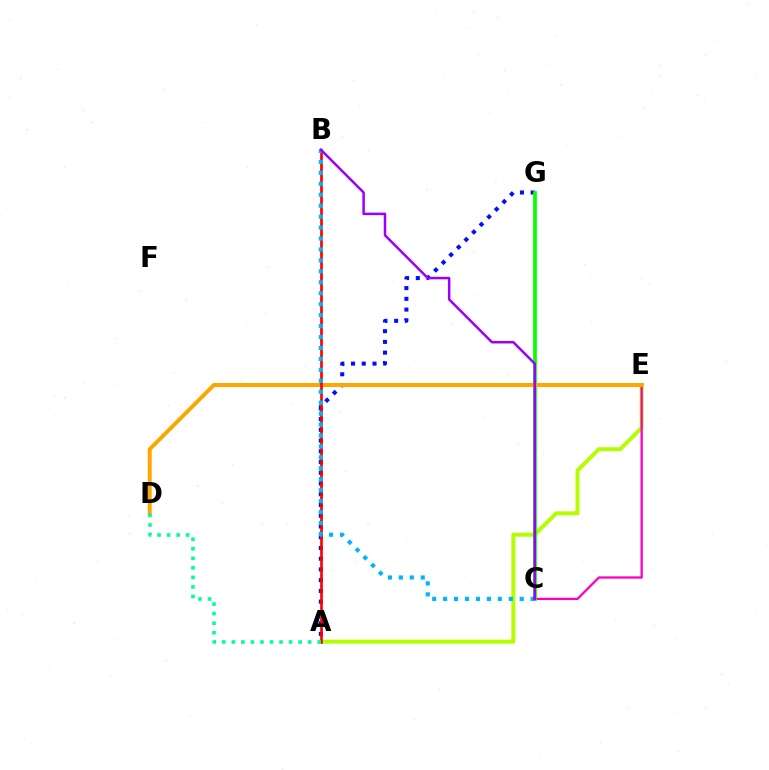{('A', 'E'): [{'color': '#b3ff00', 'line_style': 'solid', 'thickness': 2.85}], ('C', 'E'): [{'color': '#ff00bd', 'line_style': 'solid', 'thickness': 1.65}], ('A', 'G'): [{'color': '#0010ff', 'line_style': 'dotted', 'thickness': 2.92}], ('C', 'G'): [{'color': '#08ff00', 'line_style': 'solid', 'thickness': 2.67}], ('D', 'E'): [{'color': '#ffa500', 'line_style': 'solid', 'thickness': 2.86}], ('A', 'B'): [{'color': '#ff0000', 'line_style': 'solid', 'thickness': 1.91}], ('B', 'C'): [{'color': '#00b5ff', 'line_style': 'dotted', 'thickness': 2.97}, {'color': '#9b00ff', 'line_style': 'solid', 'thickness': 1.8}], ('A', 'D'): [{'color': '#00ff9d', 'line_style': 'dotted', 'thickness': 2.59}]}